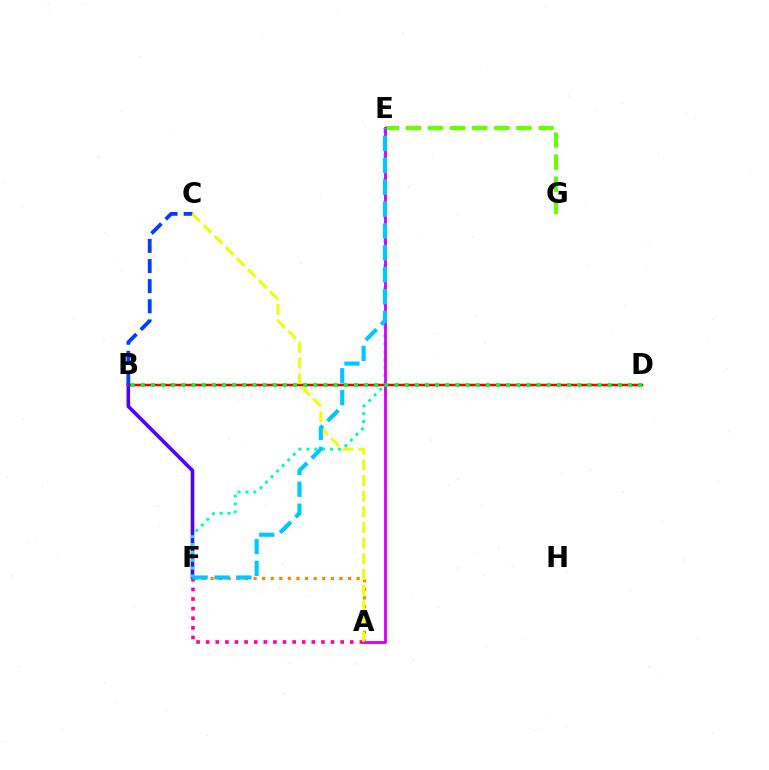{('E', 'G'): [{'color': '#66ff00', 'line_style': 'dashed', 'thickness': 3.0}], ('A', 'F'): [{'color': '#ff8800', 'line_style': 'dotted', 'thickness': 2.33}, {'color': '#ff00a0', 'line_style': 'dotted', 'thickness': 2.61}], ('B', 'F'): [{'color': '#4f00ff', 'line_style': 'solid', 'thickness': 2.59}], ('B', 'D'): [{'color': '#ff0000', 'line_style': 'solid', 'thickness': 1.79}, {'color': '#00ff27', 'line_style': 'dotted', 'thickness': 2.76}], ('B', 'C'): [{'color': '#003fff', 'line_style': 'dashed', 'thickness': 2.74}], ('E', 'F'): [{'color': '#00ffaf', 'line_style': 'dotted', 'thickness': 2.14}, {'color': '#00c7ff', 'line_style': 'dashed', 'thickness': 2.97}], ('A', 'E'): [{'color': '#d600ff', 'line_style': 'solid', 'thickness': 2.05}], ('A', 'C'): [{'color': '#eeff00', 'line_style': 'dashed', 'thickness': 2.13}]}